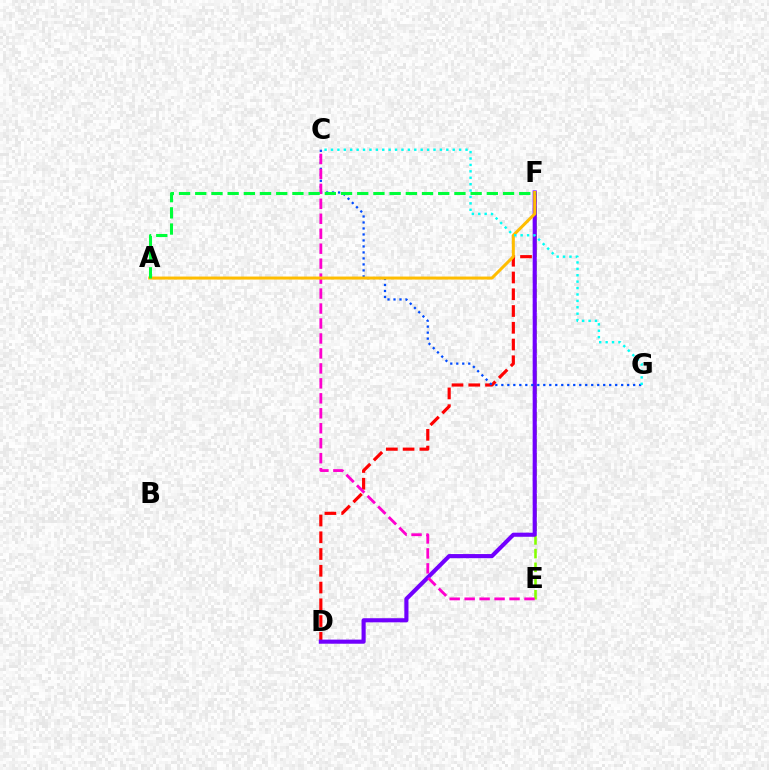{('D', 'F'): [{'color': '#ff0000', 'line_style': 'dashed', 'thickness': 2.28}, {'color': '#7200ff', 'line_style': 'solid', 'thickness': 2.96}], ('E', 'F'): [{'color': '#84ff00', 'line_style': 'dashed', 'thickness': 1.86}], ('C', 'G'): [{'color': '#004bff', 'line_style': 'dotted', 'thickness': 1.63}, {'color': '#00fff6', 'line_style': 'dotted', 'thickness': 1.74}], ('C', 'E'): [{'color': '#ff00cf', 'line_style': 'dashed', 'thickness': 2.03}], ('A', 'F'): [{'color': '#ffbd00', 'line_style': 'solid', 'thickness': 2.16}, {'color': '#00ff39', 'line_style': 'dashed', 'thickness': 2.2}]}